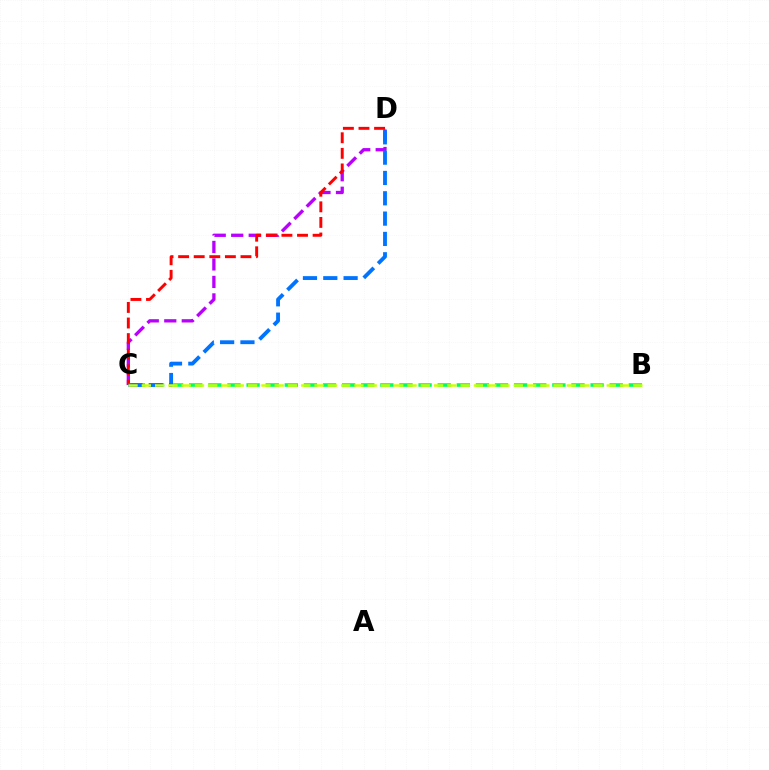{('B', 'C'): [{'color': '#00ff5c', 'line_style': 'dashed', 'thickness': 2.6}, {'color': '#d1ff00', 'line_style': 'dashed', 'thickness': 1.8}], ('C', 'D'): [{'color': '#b900ff', 'line_style': 'dashed', 'thickness': 2.38}, {'color': '#ff0000', 'line_style': 'dashed', 'thickness': 2.12}, {'color': '#0074ff', 'line_style': 'dashed', 'thickness': 2.76}]}